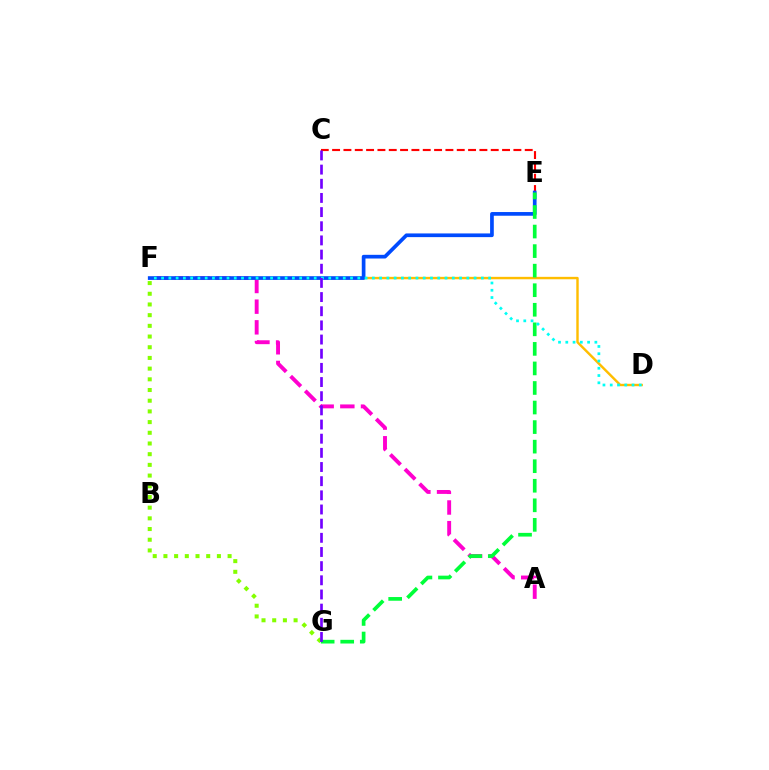{('F', 'G'): [{'color': '#84ff00', 'line_style': 'dotted', 'thickness': 2.91}], ('A', 'F'): [{'color': '#ff00cf', 'line_style': 'dashed', 'thickness': 2.81}], ('C', 'E'): [{'color': '#ff0000', 'line_style': 'dashed', 'thickness': 1.54}], ('D', 'F'): [{'color': '#ffbd00', 'line_style': 'solid', 'thickness': 1.75}, {'color': '#00fff6', 'line_style': 'dotted', 'thickness': 1.97}], ('E', 'F'): [{'color': '#004bff', 'line_style': 'solid', 'thickness': 2.66}], ('E', 'G'): [{'color': '#00ff39', 'line_style': 'dashed', 'thickness': 2.66}], ('C', 'G'): [{'color': '#7200ff', 'line_style': 'dashed', 'thickness': 1.92}]}